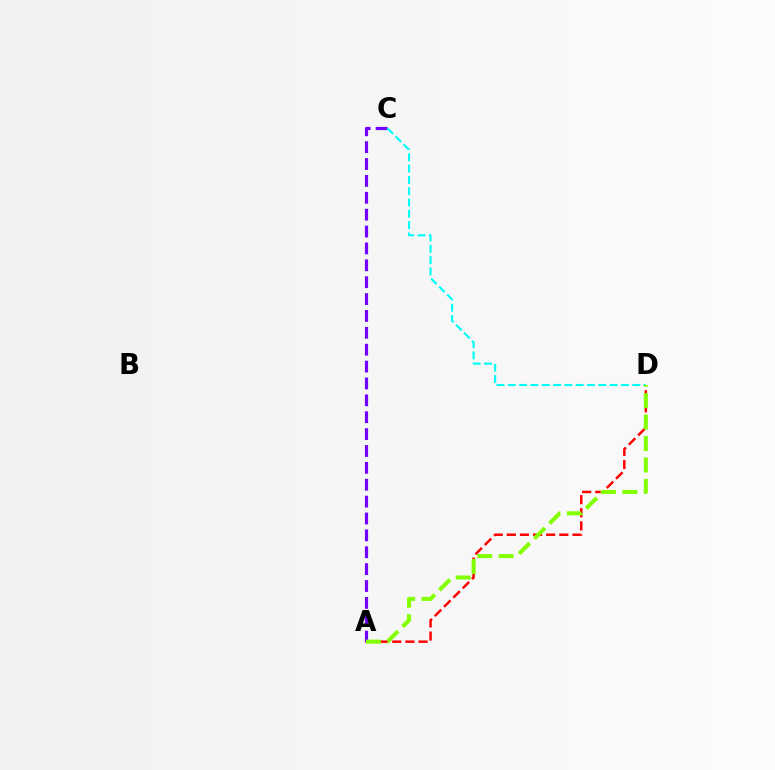{('A', 'C'): [{'color': '#7200ff', 'line_style': 'dashed', 'thickness': 2.29}], ('A', 'D'): [{'color': '#ff0000', 'line_style': 'dashed', 'thickness': 1.78}, {'color': '#84ff00', 'line_style': 'dashed', 'thickness': 2.91}], ('C', 'D'): [{'color': '#00fff6', 'line_style': 'dashed', 'thickness': 1.54}]}